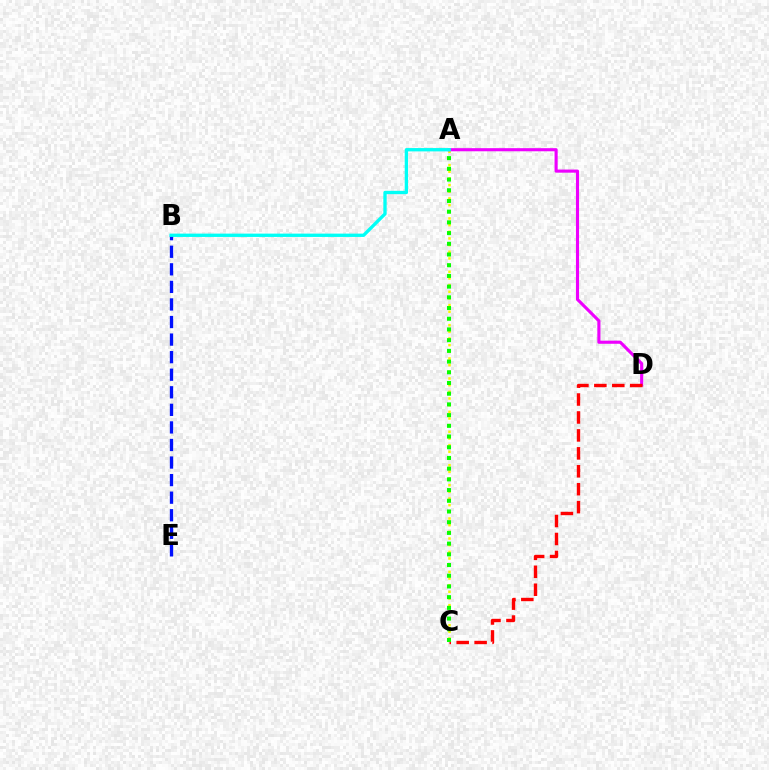{('A', 'C'): [{'color': '#fcf500', 'line_style': 'dotted', 'thickness': 1.81}, {'color': '#08ff00', 'line_style': 'dotted', 'thickness': 2.91}], ('B', 'E'): [{'color': '#0010ff', 'line_style': 'dashed', 'thickness': 2.39}], ('A', 'D'): [{'color': '#ee00ff', 'line_style': 'solid', 'thickness': 2.24}], ('A', 'B'): [{'color': '#00fff6', 'line_style': 'solid', 'thickness': 2.4}], ('C', 'D'): [{'color': '#ff0000', 'line_style': 'dashed', 'thickness': 2.44}]}